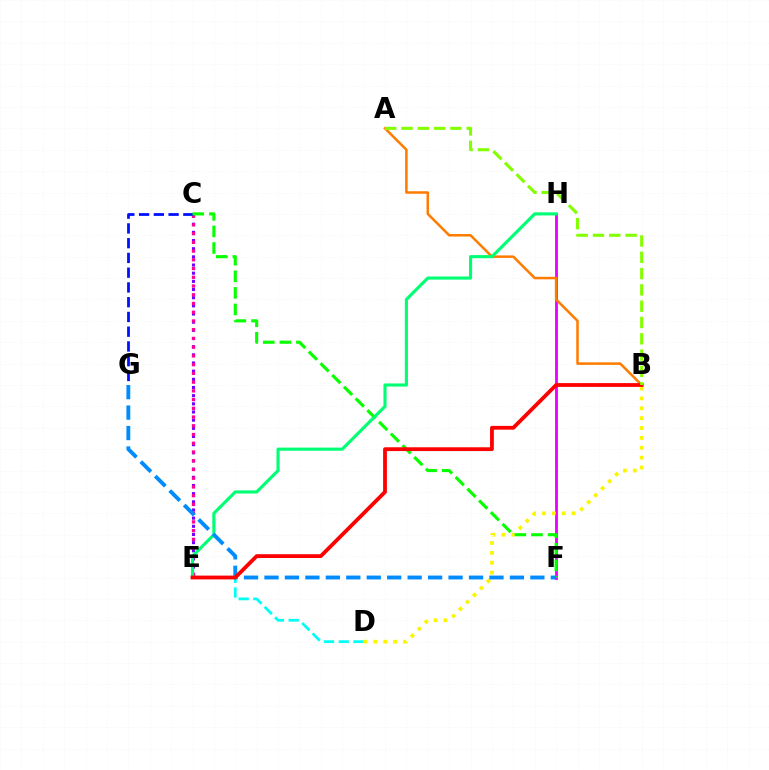{('F', 'H'): [{'color': '#ee00ff', 'line_style': 'solid', 'thickness': 2.03}], ('C', 'E'): [{'color': '#7200ff', 'line_style': 'dotted', 'thickness': 2.22}, {'color': '#ff0094', 'line_style': 'dotted', 'thickness': 2.37}], ('C', 'G'): [{'color': '#0010ff', 'line_style': 'dashed', 'thickness': 2.0}], ('B', 'D'): [{'color': '#fcf500', 'line_style': 'dotted', 'thickness': 2.68}], ('A', 'B'): [{'color': '#ff7c00', 'line_style': 'solid', 'thickness': 1.81}, {'color': '#84ff00', 'line_style': 'dashed', 'thickness': 2.21}], ('D', 'E'): [{'color': '#00fff6', 'line_style': 'dashed', 'thickness': 2.0}], ('C', 'F'): [{'color': '#08ff00', 'line_style': 'dashed', 'thickness': 2.25}], ('E', 'H'): [{'color': '#00ff74', 'line_style': 'solid', 'thickness': 2.25}], ('F', 'G'): [{'color': '#008cff', 'line_style': 'dashed', 'thickness': 2.78}], ('B', 'E'): [{'color': '#ff0000', 'line_style': 'solid', 'thickness': 2.73}]}